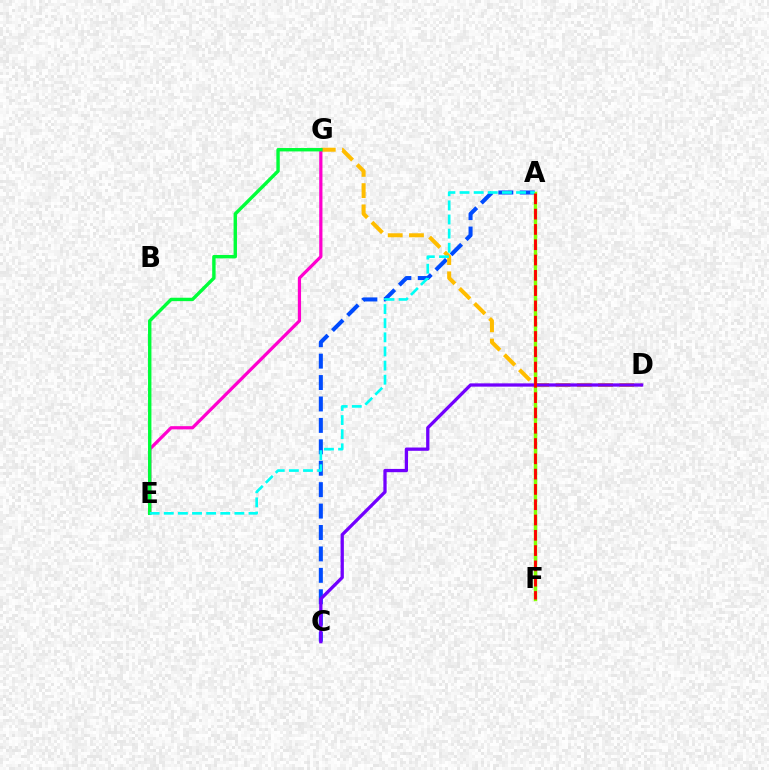{('A', 'C'): [{'color': '#004bff', 'line_style': 'dashed', 'thickness': 2.91}], ('D', 'G'): [{'color': '#ffbd00', 'line_style': 'dashed', 'thickness': 2.89}], ('E', 'G'): [{'color': '#ff00cf', 'line_style': 'solid', 'thickness': 2.32}, {'color': '#00ff39', 'line_style': 'solid', 'thickness': 2.45}], ('A', 'F'): [{'color': '#84ff00', 'line_style': 'solid', 'thickness': 2.49}, {'color': '#ff0000', 'line_style': 'dashed', 'thickness': 2.08}], ('C', 'D'): [{'color': '#7200ff', 'line_style': 'solid', 'thickness': 2.36}], ('A', 'E'): [{'color': '#00fff6', 'line_style': 'dashed', 'thickness': 1.92}]}